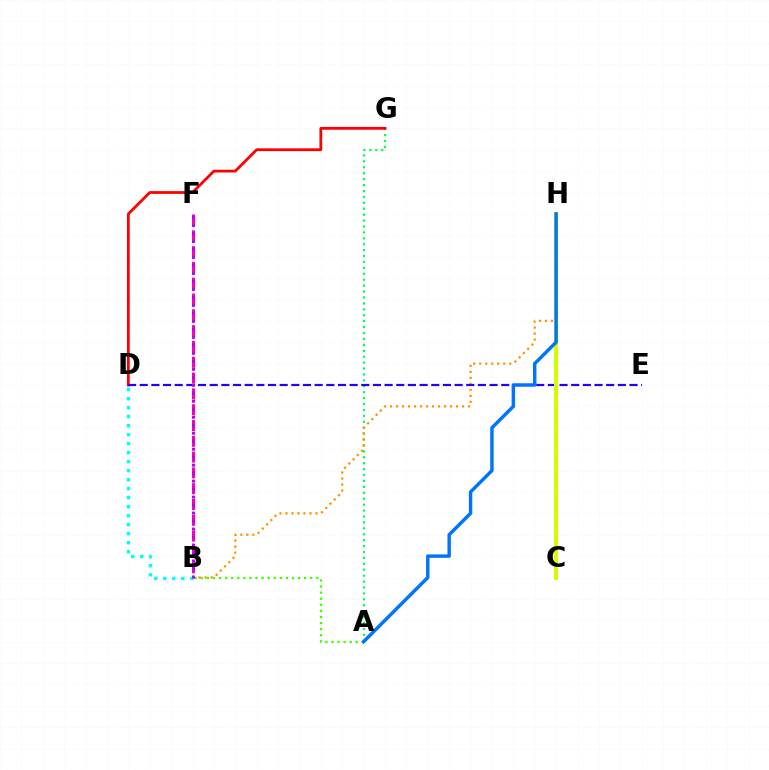{('B', 'F'): [{'color': '#ff00ac', 'line_style': 'dashed', 'thickness': 2.15}, {'color': '#b900ff', 'line_style': 'dotted', 'thickness': 2.17}], ('A', 'G'): [{'color': '#00ff5c', 'line_style': 'dotted', 'thickness': 1.61}], ('D', 'G'): [{'color': '#ff0000', 'line_style': 'solid', 'thickness': 2.0}], ('B', 'D'): [{'color': '#00fff6', 'line_style': 'dotted', 'thickness': 2.45}], ('B', 'H'): [{'color': '#ff9400', 'line_style': 'dotted', 'thickness': 1.63}], ('D', 'E'): [{'color': '#2500ff', 'line_style': 'dashed', 'thickness': 1.58}], ('A', 'B'): [{'color': '#3dff00', 'line_style': 'dotted', 'thickness': 1.65}], ('C', 'H'): [{'color': '#d1ff00', 'line_style': 'solid', 'thickness': 2.88}], ('A', 'H'): [{'color': '#0074ff', 'line_style': 'solid', 'thickness': 2.48}]}